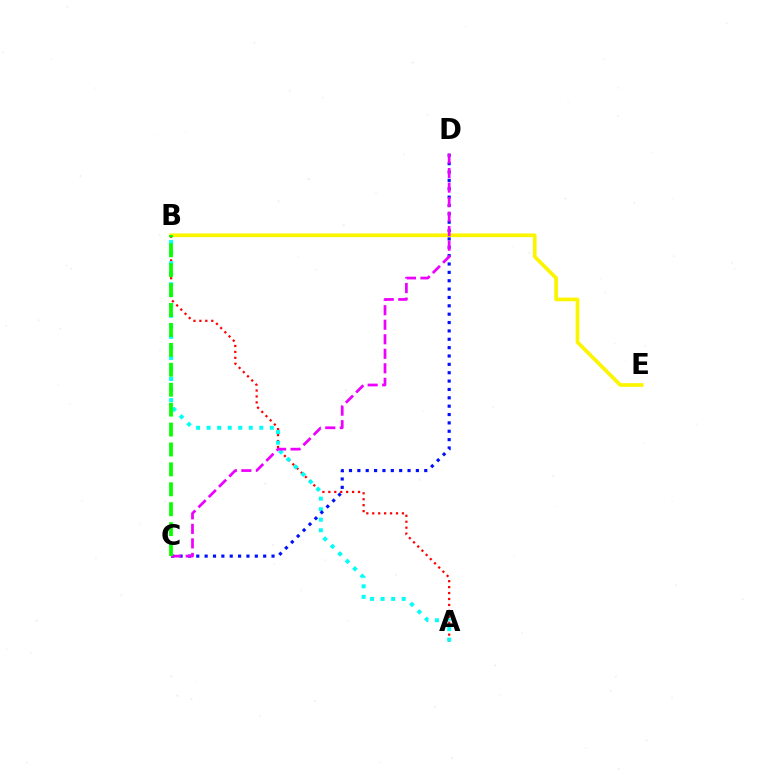{('A', 'B'): [{'color': '#ff0000', 'line_style': 'dotted', 'thickness': 1.61}, {'color': '#00fff6', 'line_style': 'dotted', 'thickness': 2.86}], ('B', 'E'): [{'color': '#fcf500', 'line_style': 'solid', 'thickness': 2.66}], ('C', 'D'): [{'color': '#0010ff', 'line_style': 'dotted', 'thickness': 2.27}, {'color': '#ee00ff', 'line_style': 'dashed', 'thickness': 1.97}], ('B', 'C'): [{'color': '#08ff00', 'line_style': 'dashed', 'thickness': 2.71}]}